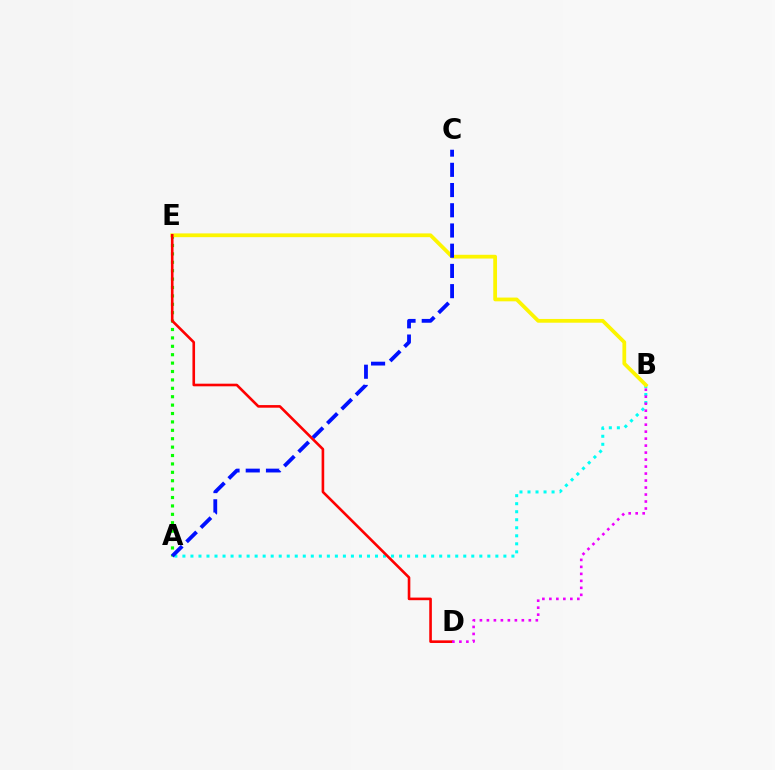{('A', 'E'): [{'color': '#08ff00', 'line_style': 'dotted', 'thickness': 2.28}], ('A', 'B'): [{'color': '#00fff6', 'line_style': 'dotted', 'thickness': 2.18}], ('B', 'E'): [{'color': '#fcf500', 'line_style': 'solid', 'thickness': 2.71}], ('D', 'E'): [{'color': '#ff0000', 'line_style': 'solid', 'thickness': 1.88}], ('B', 'D'): [{'color': '#ee00ff', 'line_style': 'dotted', 'thickness': 1.9}], ('A', 'C'): [{'color': '#0010ff', 'line_style': 'dashed', 'thickness': 2.75}]}